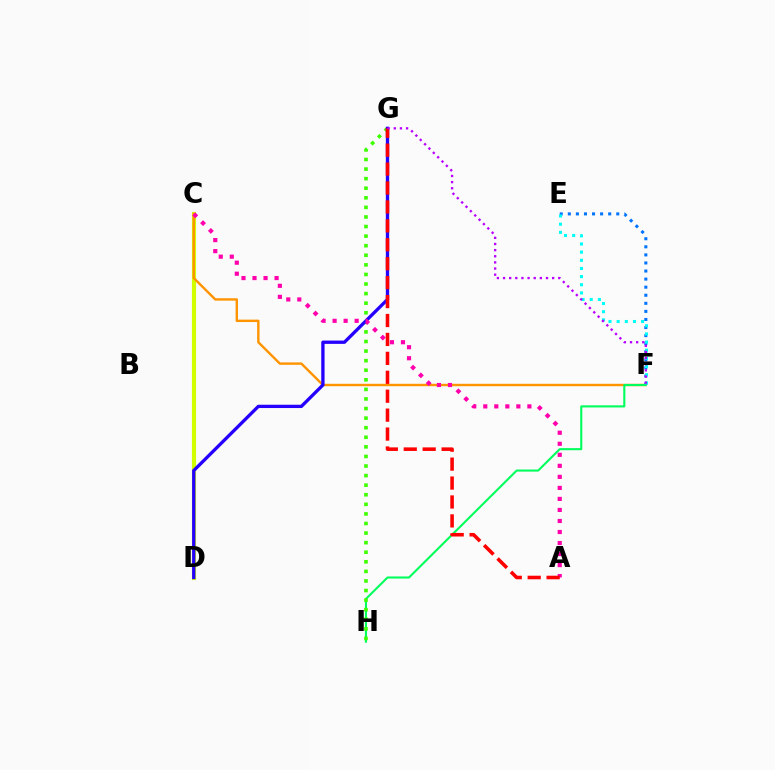{('C', 'D'): [{'color': '#d1ff00', 'line_style': 'solid', 'thickness': 2.99}], ('C', 'F'): [{'color': '#ff9400', 'line_style': 'solid', 'thickness': 1.73}], ('E', 'F'): [{'color': '#0074ff', 'line_style': 'dotted', 'thickness': 2.19}, {'color': '#00fff6', 'line_style': 'dotted', 'thickness': 2.22}], ('F', 'H'): [{'color': '#00ff5c', 'line_style': 'solid', 'thickness': 1.51}], ('G', 'H'): [{'color': '#3dff00', 'line_style': 'dotted', 'thickness': 2.6}], ('D', 'G'): [{'color': '#2500ff', 'line_style': 'solid', 'thickness': 2.38}], ('A', 'C'): [{'color': '#ff00ac', 'line_style': 'dotted', 'thickness': 3.0}], ('A', 'G'): [{'color': '#ff0000', 'line_style': 'dashed', 'thickness': 2.57}], ('F', 'G'): [{'color': '#b900ff', 'line_style': 'dotted', 'thickness': 1.67}]}